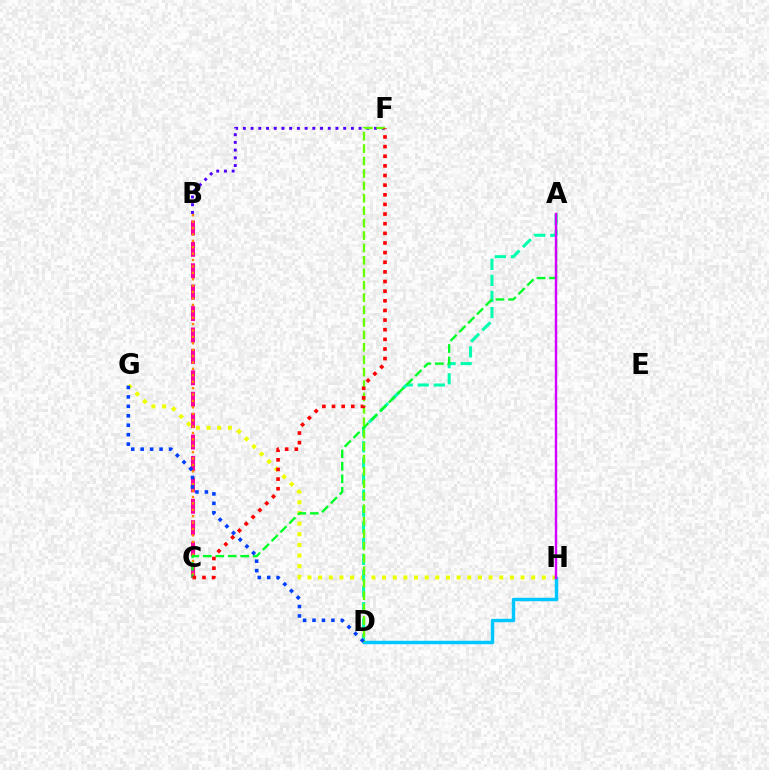{('B', 'C'): [{'color': '#ff00a0', 'line_style': 'dashed', 'thickness': 2.91}, {'color': '#ff8800', 'line_style': 'dotted', 'thickness': 1.74}], ('G', 'H'): [{'color': '#eeff00', 'line_style': 'dotted', 'thickness': 2.89}], ('A', 'D'): [{'color': '#00ffaf', 'line_style': 'dashed', 'thickness': 2.18}], ('D', 'H'): [{'color': '#00c7ff', 'line_style': 'solid', 'thickness': 2.49}], ('B', 'F'): [{'color': '#4f00ff', 'line_style': 'dotted', 'thickness': 2.1}], ('A', 'C'): [{'color': '#00ff27', 'line_style': 'dashed', 'thickness': 1.69}], ('D', 'F'): [{'color': '#66ff00', 'line_style': 'dashed', 'thickness': 1.69}], ('A', 'H'): [{'color': '#d600ff', 'line_style': 'solid', 'thickness': 1.74}], ('C', 'F'): [{'color': '#ff0000', 'line_style': 'dotted', 'thickness': 2.62}], ('D', 'G'): [{'color': '#003fff', 'line_style': 'dotted', 'thickness': 2.57}]}